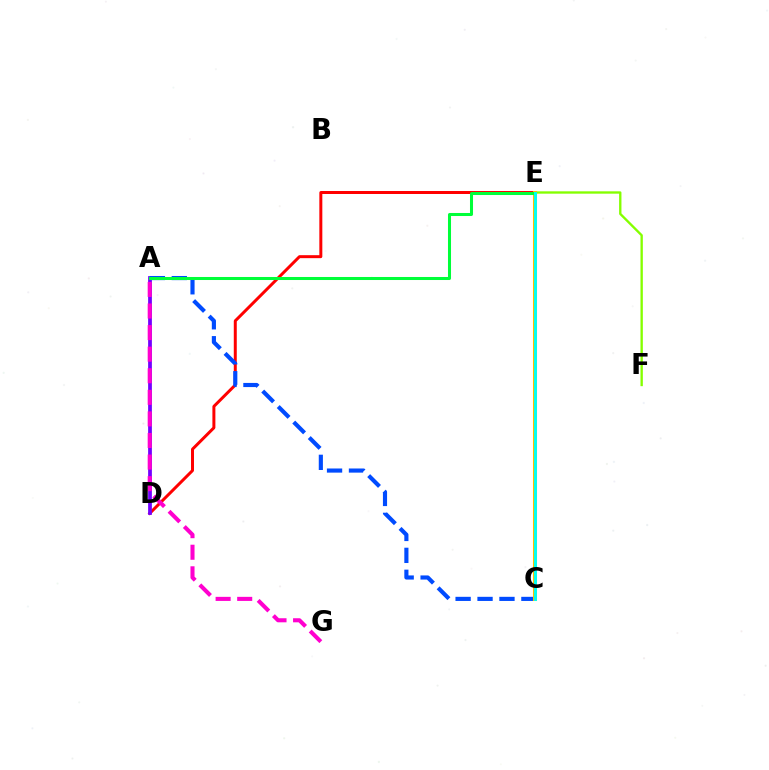{('D', 'E'): [{'color': '#ff0000', 'line_style': 'solid', 'thickness': 2.15}], ('A', 'D'): [{'color': '#7200ff', 'line_style': 'solid', 'thickness': 2.7}], ('A', 'C'): [{'color': '#004bff', 'line_style': 'dashed', 'thickness': 2.98}], ('A', 'G'): [{'color': '#ff00cf', 'line_style': 'dashed', 'thickness': 2.93}], ('E', 'F'): [{'color': '#84ff00', 'line_style': 'solid', 'thickness': 1.69}], ('C', 'E'): [{'color': '#ffbd00', 'line_style': 'solid', 'thickness': 2.92}, {'color': '#00fff6', 'line_style': 'solid', 'thickness': 2.1}], ('A', 'E'): [{'color': '#00ff39', 'line_style': 'solid', 'thickness': 2.18}]}